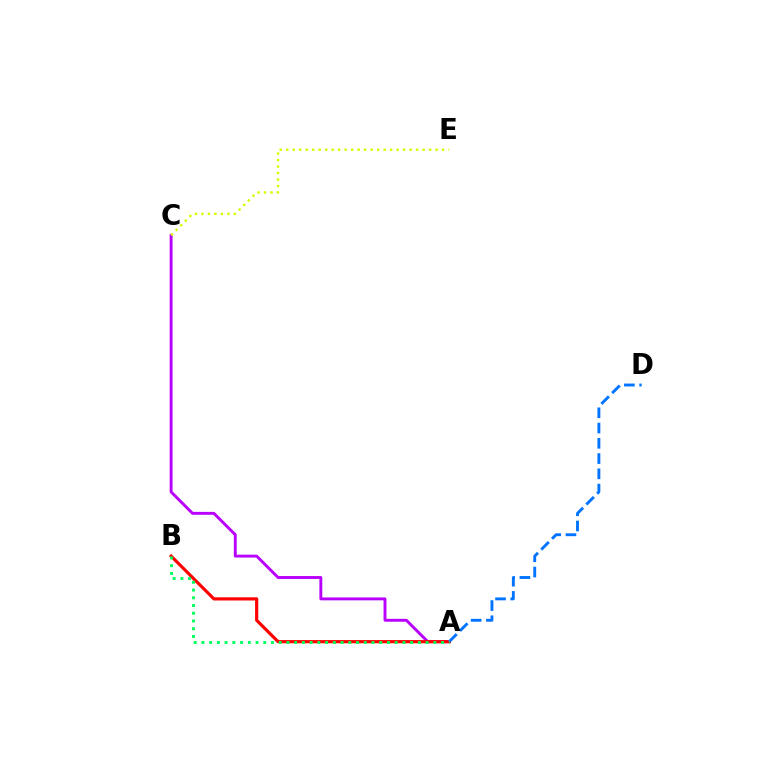{('A', 'C'): [{'color': '#b900ff', 'line_style': 'solid', 'thickness': 2.09}], ('C', 'E'): [{'color': '#d1ff00', 'line_style': 'dotted', 'thickness': 1.76}], ('A', 'B'): [{'color': '#ff0000', 'line_style': 'solid', 'thickness': 2.29}, {'color': '#00ff5c', 'line_style': 'dotted', 'thickness': 2.1}], ('A', 'D'): [{'color': '#0074ff', 'line_style': 'dashed', 'thickness': 2.07}]}